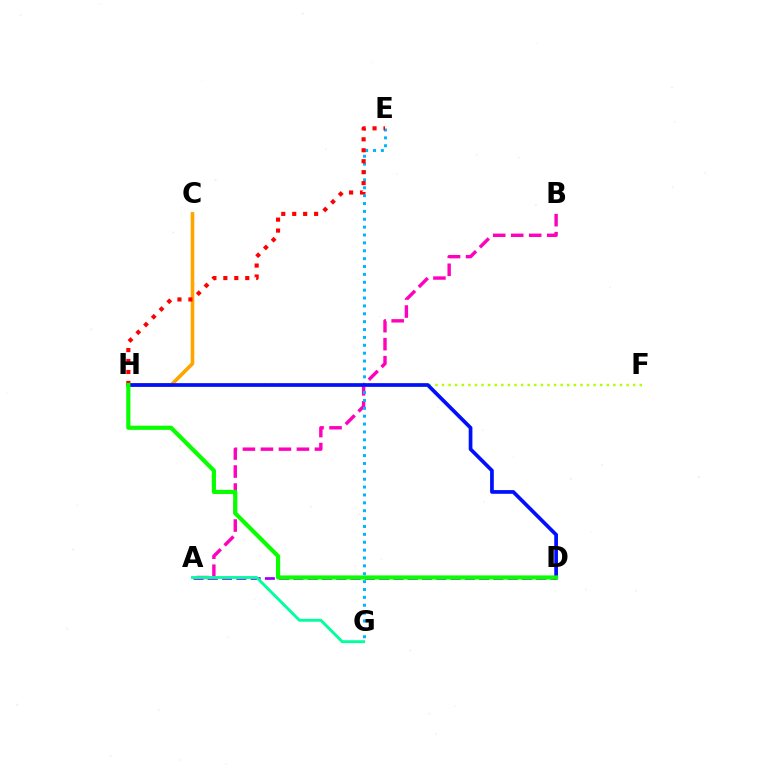{('A', 'B'): [{'color': '#ff00bd', 'line_style': 'dashed', 'thickness': 2.45}], ('A', 'D'): [{'color': '#9b00ff', 'line_style': 'dashed', 'thickness': 1.94}], ('C', 'H'): [{'color': '#ffa500', 'line_style': 'solid', 'thickness': 2.62}], ('E', 'G'): [{'color': '#00b5ff', 'line_style': 'dotted', 'thickness': 2.14}], ('A', 'G'): [{'color': '#00ff9d', 'line_style': 'solid', 'thickness': 2.08}], ('F', 'H'): [{'color': '#b3ff00', 'line_style': 'dotted', 'thickness': 1.79}], ('E', 'H'): [{'color': '#ff0000', 'line_style': 'dotted', 'thickness': 2.98}], ('D', 'H'): [{'color': '#0010ff', 'line_style': 'solid', 'thickness': 2.67}, {'color': '#08ff00', 'line_style': 'solid', 'thickness': 2.99}]}